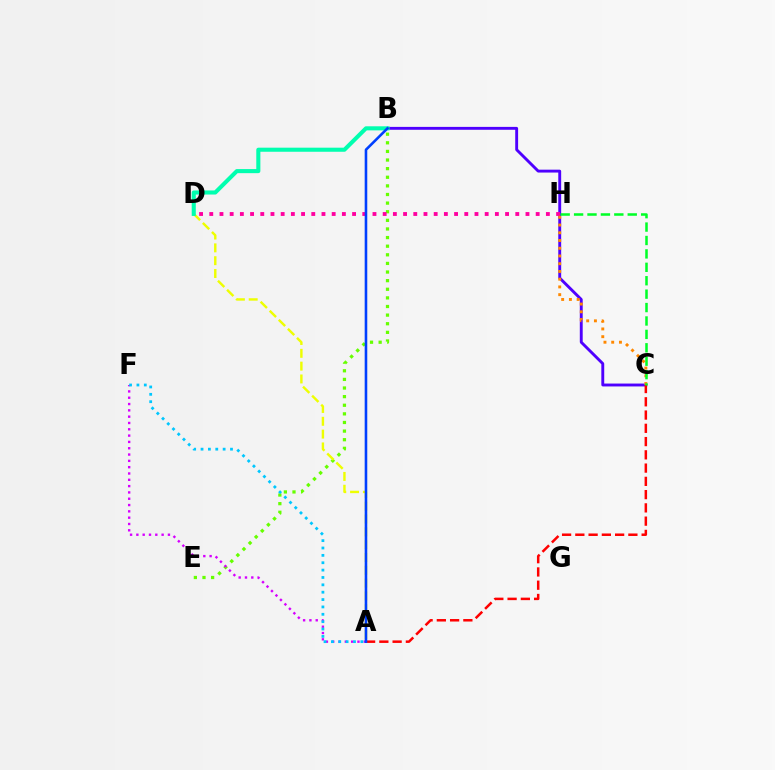{('B', 'C'): [{'color': '#4f00ff', 'line_style': 'solid', 'thickness': 2.08}], ('B', 'E'): [{'color': '#66ff00', 'line_style': 'dotted', 'thickness': 2.34}], ('A', 'F'): [{'color': '#d600ff', 'line_style': 'dotted', 'thickness': 1.72}, {'color': '#00c7ff', 'line_style': 'dotted', 'thickness': 2.0}], ('A', 'D'): [{'color': '#eeff00', 'line_style': 'dashed', 'thickness': 1.74}], ('D', 'H'): [{'color': '#ff00a0', 'line_style': 'dotted', 'thickness': 2.77}], ('A', 'C'): [{'color': '#ff0000', 'line_style': 'dashed', 'thickness': 1.8}], ('C', 'H'): [{'color': '#ff8800', 'line_style': 'dotted', 'thickness': 2.1}, {'color': '#00ff27', 'line_style': 'dashed', 'thickness': 1.82}], ('B', 'D'): [{'color': '#00ffaf', 'line_style': 'solid', 'thickness': 2.94}], ('A', 'B'): [{'color': '#003fff', 'line_style': 'solid', 'thickness': 1.86}]}